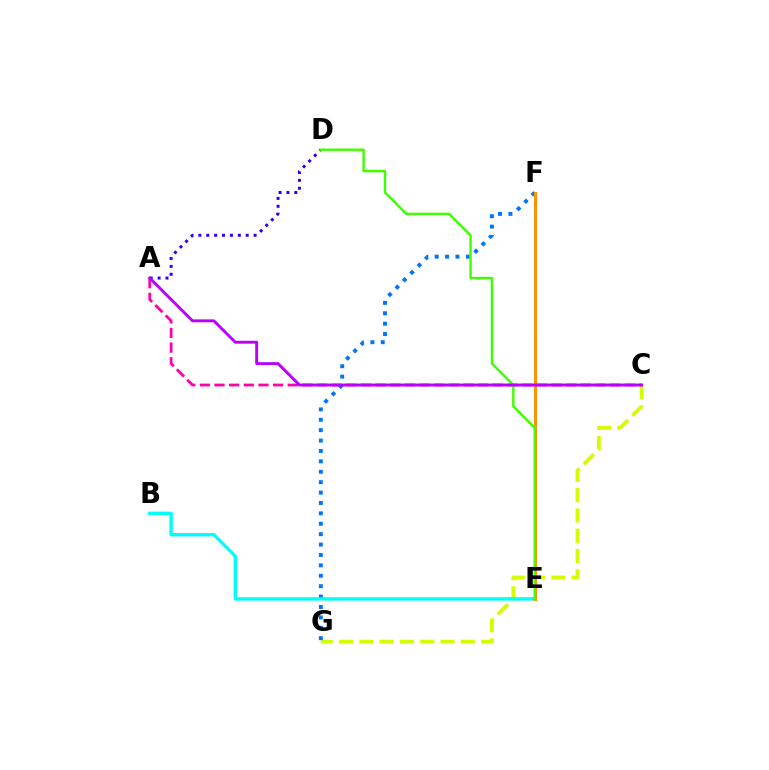{('C', 'G'): [{'color': '#d1ff00', 'line_style': 'dashed', 'thickness': 2.76}], ('A', 'D'): [{'color': '#2500ff', 'line_style': 'dotted', 'thickness': 2.14}], ('A', 'C'): [{'color': '#ff00ac', 'line_style': 'dashed', 'thickness': 1.99}, {'color': '#b900ff', 'line_style': 'solid', 'thickness': 2.08}], ('F', 'G'): [{'color': '#0074ff', 'line_style': 'dotted', 'thickness': 2.83}], ('B', 'E'): [{'color': '#00fff6', 'line_style': 'solid', 'thickness': 2.43}], ('E', 'F'): [{'color': '#ff0000', 'line_style': 'solid', 'thickness': 2.13}, {'color': '#00ff5c', 'line_style': 'dotted', 'thickness': 2.04}, {'color': '#ff9400', 'line_style': 'solid', 'thickness': 2.14}], ('D', 'E'): [{'color': '#3dff00', 'line_style': 'solid', 'thickness': 1.73}]}